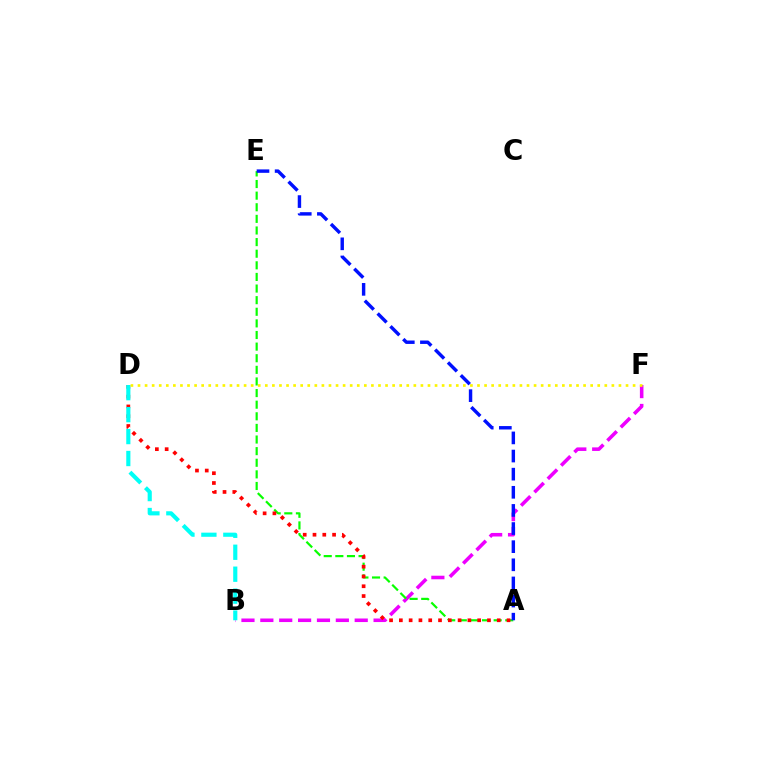{('B', 'F'): [{'color': '#ee00ff', 'line_style': 'dashed', 'thickness': 2.56}], ('A', 'E'): [{'color': '#08ff00', 'line_style': 'dashed', 'thickness': 1.58}, {'color': '#0010ff', 'line_style': 'dashed', 'thickness': 2.46}], ('A', 'D'): [{'color': '#ff0000', 'line_style': 'dotted', 'thickness': 2.66}], ('B', 'D'): [{'color': '#00fff6', 'line_style': 'dashed', 'thickness': 2.98}], ('D', 'F'): [{'color': '#fcf500', 'line_style': 'dotted', 'thickness': 1.92}]}